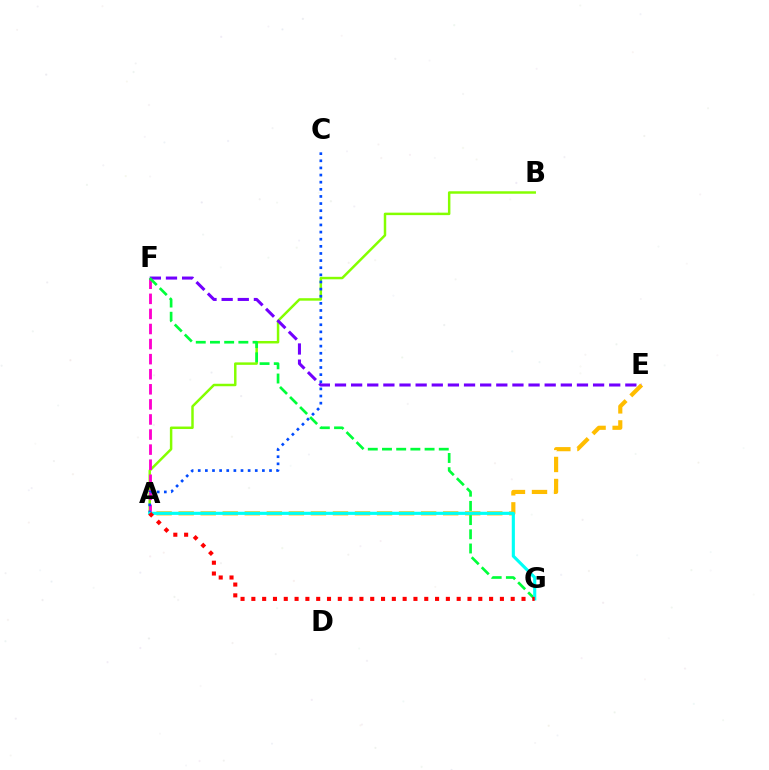{('A', 'B'): [{'color': '#84ff00', 'line_style': 'solid', 'thickness': 1.78}], ('A', 'F'): [{'color': '#ff00cf', 'line_style': 'dashed', 'thickness': 2.05}], ('A', 'C'): [{'color': '#004bff', 'line_style': 'dotted', 'thickness': 1.94}], ('E', 'F'): [{'color': '#7200ff', 'line_style': 'dashed', 'thickness': 2.19}], ('A', 'E'): [{'color': '#ffbd00', 'line_style': 'dashed', 'thickness': 2.99}], ('F', 'G'): [{'color': '#00ff39', 'line_style': 'dashed', 'thickness': 1.93}], ('A', 'G'): [{'color': '#00fff6', 'line_style': 'solid', 'thickness': 2.25}, {'color': '#ff0000', 'line_style': 'dotted', 'thickness': 2.94}]}